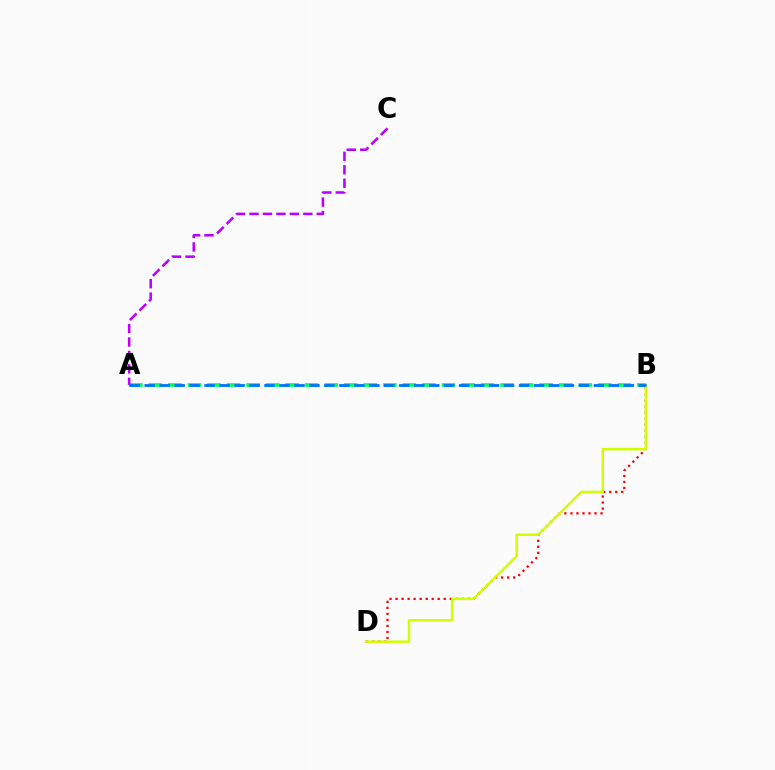{('A', 'B'): [{'color': '#00ff5c', 'line_style': 'dashed', 'thickness': 2.65}, {'color': '#0074ff', 'line_style': 'dashed', 'thickness': 2.03}], ('B', 'D'): [{'color': '#ff0000', 'line_style': 'dotted', 'thickness': 1.64}, {'color': '#d1ff00', 'line_style': 'solid', 'thickness': 1.78}], ('A', 'C'): [{'color': '#b900ff', 'line_style': 'dashed', 'thickness': 1.83}]}